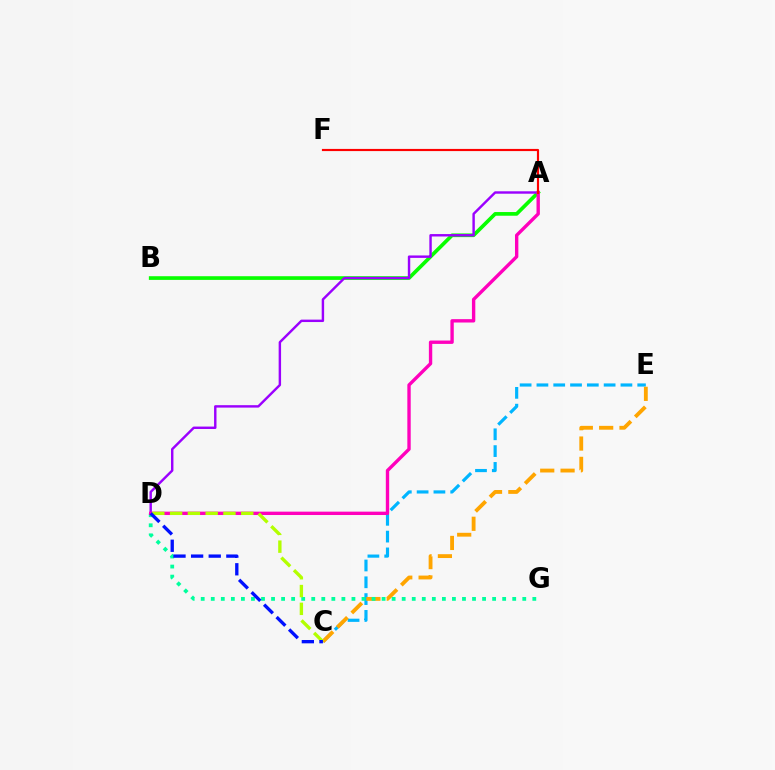{('C', 'E'): [{'color': '#00b5ff', 'line_style': 'dashed', 'thickness': 2.28}, {'color': '#ffa500', 'line_style': 'dashed', 'thickness': 2.76}], ('A', 'B'): [{'color': '#08ff00', 'line_style': 'solid', 'thickness': 2.65}], ('D', 'G'): [{'color': '#00ff9d', 'line_style': 'dotted', 'thickness': 2.73}], ('A', 'D'): [{'color': '#9b00ff', 'line_style': 'solid', 'thickness': 1.74}, {'color': '#ff00bd', 'line_style': 'solid', 'thickness': 2.43}], ('C', 'D'): [{'color': '#b3ff00', 'line_style': 'dashed', 'thickness': 2.42}, {'color': '#0010ff', 'line_style': 'dashed', 'thickness': 2.39}], ('A', 'F'): [{'color': '#ff0000', 'line_style': 'solid', 'thickness': 1.56}]}